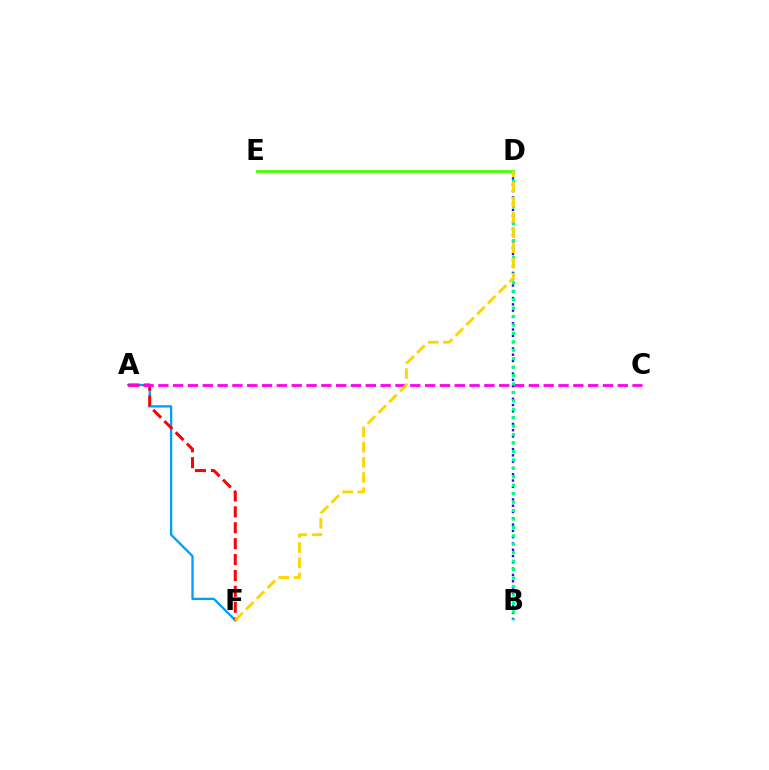{('B', 'D'): [{'color': '#3700ff', 'line_style': 'dotted', 'thickness': 1.71}, {'color': '#00ff86', 'line_style': 'dotted', 'thickness': 2.29}], ('A', 'F'): [{'color': '#009eff', 'line_style': 'solid', 'thickness': 1.66}, {'color': '#ff0000', 'line_style': 'dashed', 'thickness': 2.16}], ('D', 'E'): [{'color': '#4fff00', 'line_style': 'solid', 'thickness': 2.03}], ('A', 'C'): [{'color': '#ff00ed', 'line_style': 'dashed', 'thickness': 2.01}], ('D', 'F'): [{'color': '#ffd500', 'line_style': 'dashed', 'thickness': 2.07}]}